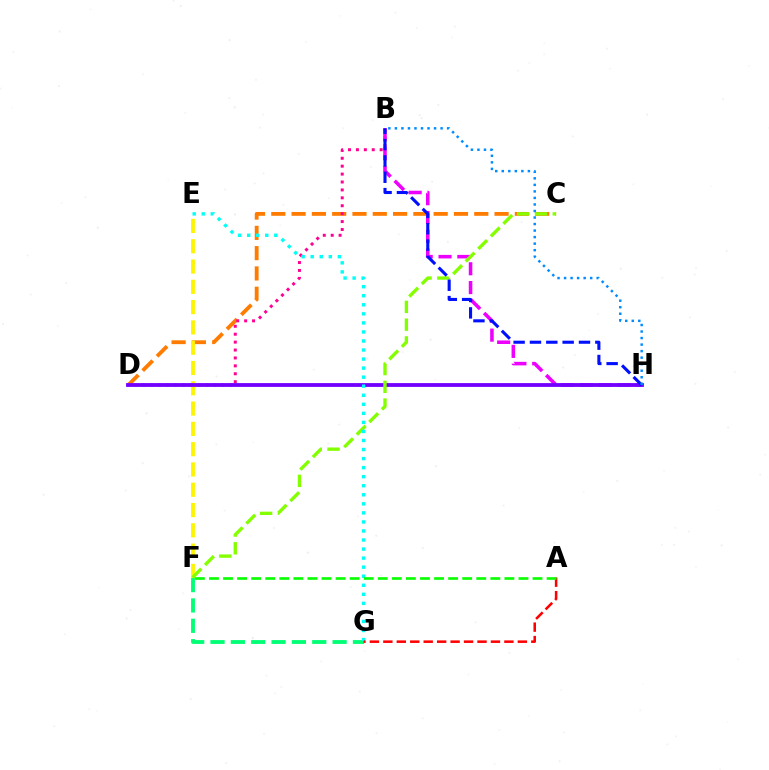{('C', 'D'): [{'color': '#ff7c00', 'line_style': 'dashed', 'thickness': 2.76}], ('F', 'G'): [{'color': '#00ff74', 'line_style': 'dashed', 'thickness': 2.76}], ('B', 'D'): [{'color': '#ff0094', 'line_style': 'dotted', 'thickness': 2.15}], ('E', 'F'): [{'color': '#fcf500', 'line_style': 'dashed', 'thickness': 2.76}], ('B', 'H'): [{'color': '#ee00ff', 'line_style': 'dashed', 'thickness': 2.56}, {'color': '#0010ff', 'line_style': 'dashed', 'thickness': 2.22}, {'color': '#008cff', 'line_style': 'dotted', 'thickness': 1.77}], ('D', 'H'): [{'color': '#7200ff', 'line_style': 'solid', 'thickness': 2.75}], ('C', 'F'): [{'color': '#84ff00', 'line_style': 'dashed', 'thickness': 2.41}], ('E', 'G'): [{'color': '#00fff6', 'line_style': 'dotted', 'thickness': 2.46}], ('A', 'G'): [{'color': '#ff0000', 'line_style': 'dashed', 'thickness': 1.83}], ('A', 'F'): [{'color': '#08ff00', 'line_style': 'dashed', 'thickness': 1.91}]}